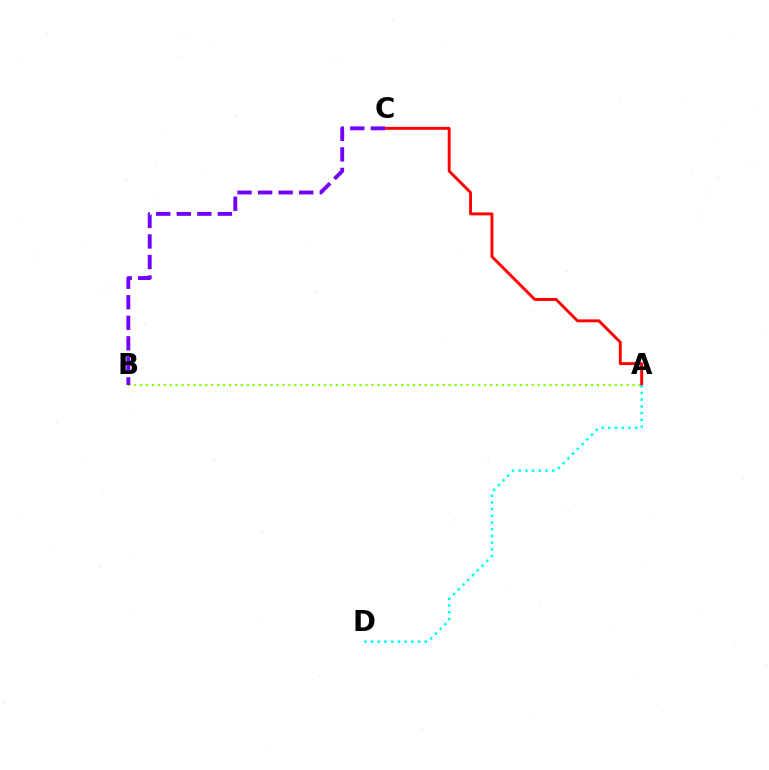{('A', 'B'): [{'color': '#84ff00', 'line_style': 'dotted', 'thickness': 1.61}], ('A', 'C'): [{'color': '#ff0000', 'line_style': 'solid', 'thickness': 2.09}], ('B', 'C'): [{'color': '#7200ff', 'line_style': 'dashed', 'thickness': 2.79}], ('A', 'D'): [{'color': '#00fff6', 'line_style': 'dotted', 'thickness': 1.82}]}